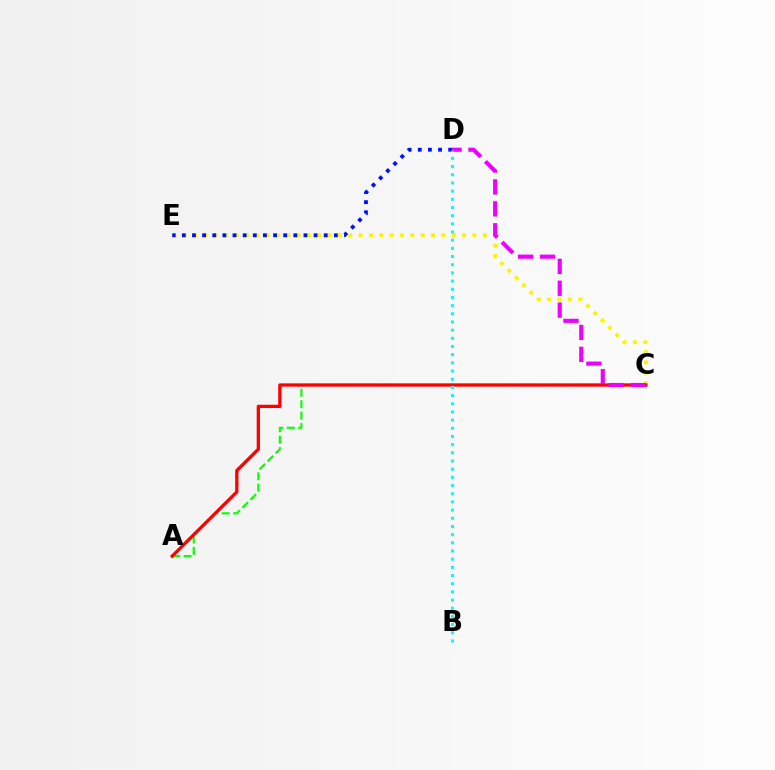{('A', 'C'): [{'color': '#08ff00', 'line_style': 'dashed', 'thickness': 1.55}, {'color': '#ff0000', 'line_style': 'solid', 'thickness': 2.37}], ('C', 'E'): [{'color': '#fcf500', 'line_style': 'dotted', 'thickness': 2.81}], ('D', 'E'): [{'color': '#0010ff', 'line_style': 'dotted', 'thickness': 2.75}], ('C', 'D'): [{'color': '#ee00ff', 'line_style': 'dashed', 'thickness': 2.98}], ('B', 'D'): [{'color': '#00fff6', 'line_style': 'dotted', 'thickness': 2.22}]}